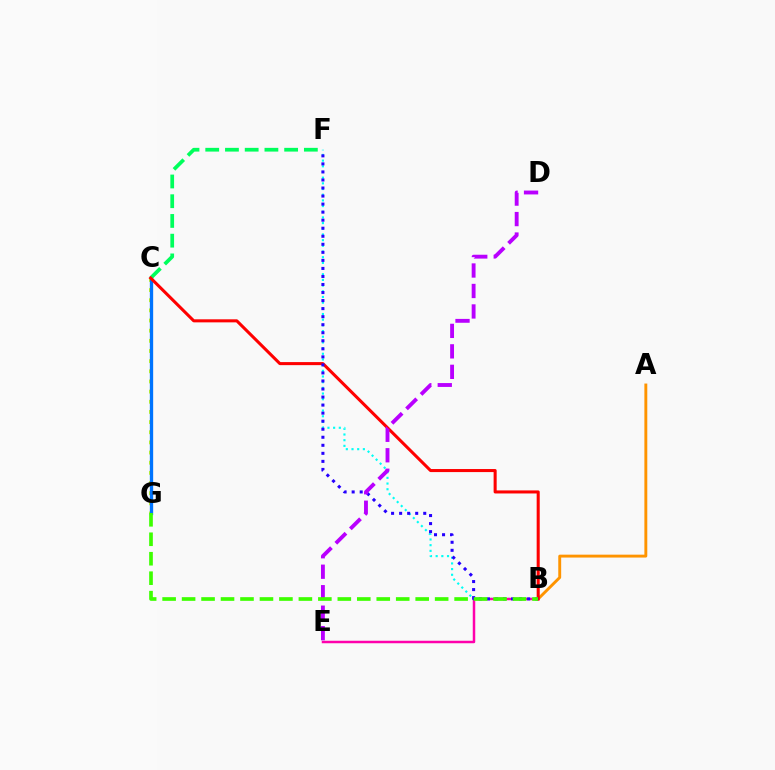{('B', 'F'): [{'color': '#00fff6', 'line_style': 'dotted', 'thickness': 1.54}, {'color': '#2500ff', 'line_style': 'dotted', 'thickness': 2.18}], ('C', 'G'): [{'color': '#d1ff00', 'line_style': 'dotted', 'thickness': 2.76}, {'color': '#0074ff', 'line_style': 'solid', 'thickness': 2.39}], ('A', 'B'): [{'color': '#ff9400', 'line_style': 'solid', 'thickness': 2.09}], ('B', 'E'): [{'color': '#ff00ac', 'line_style': 'solid', 'thickness': 1.79}], ('C', 'F'): [{'color': '#00ff5c', 'line_style': 'dashed', 'thickness': 2.68}], ('B', 'C'): [{'color': '#ff0000', 'line_style': 'solid', 'thickness': 2.2}], ('D', 'E'): [{'color': '#b900ff', 'line_style': 'dashed', 'thickness': 2.78}], ('B', 'G'): [{'color': '#3dff00', 'line_style': 'dashed', 'thickness': 2.64}]}